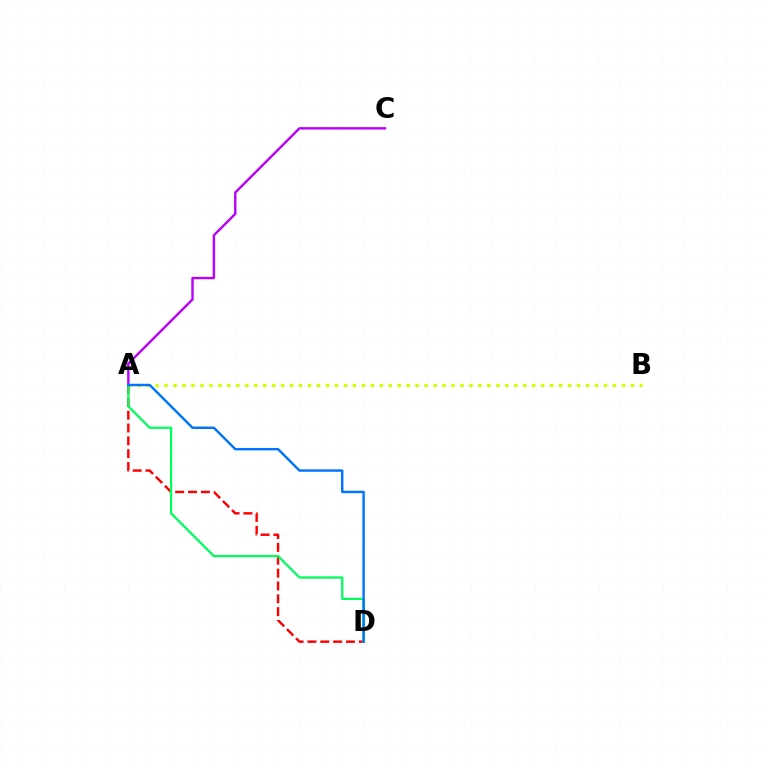{('A', 'B'): [{'color': '#d1ff00', 'line_style': 'dotted', 'thickness': 2.44}], ('A', 'D'): [{'color': '#ff0000', 'line_style': 'dashed', 'thickness': 1.74}, {'color': '#00ff5c', 'line_style': 'solid', 'thickness': 1.62}, {'color': '#0074ff', 'line_style': 'solid', 'thickness': 1.75}], ('A', 'C'): [{'color': '#b900ff', 'line_style': 'solid', 'thickness': 1.73}]}